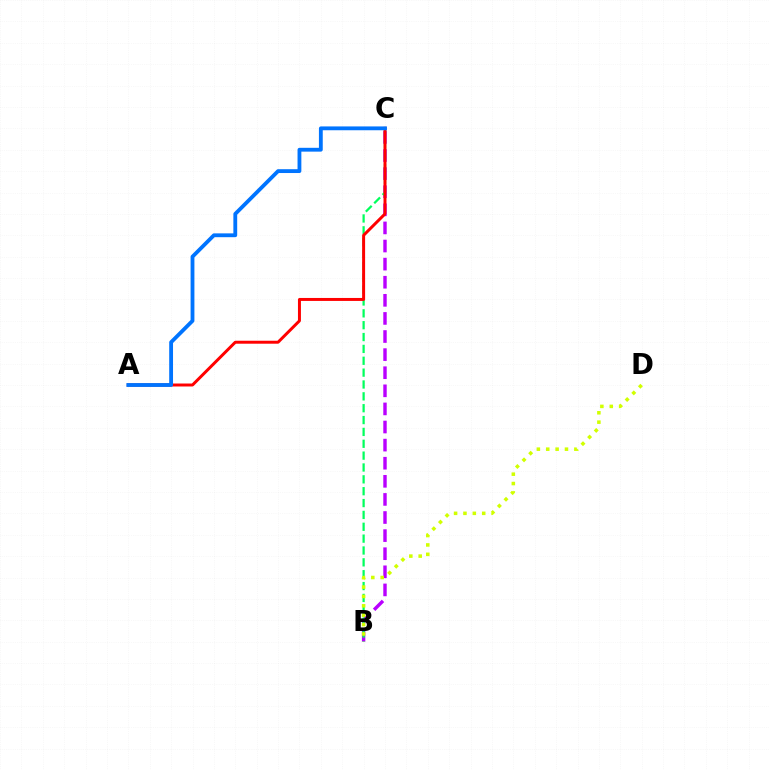{('B', 'C'): [{'color': '#b900ff', 'line_style': 'dashed', 'thickness': 2.46}, {'color': '#00ff5c', 'line_style': 'dashed', 'thickness': 1.61}], ('A', 'C'): [{'color': '#ff0000', 'line_style': 'solid', 'thickness': 2.14}, {'color': '#0074ff', 'line_style': 'solid', 'thickness': 2.75}], ('B', 'D'): [{'color': '#d1ff00', 'line_style': 'dotted', 'thickness': 2.55}]}